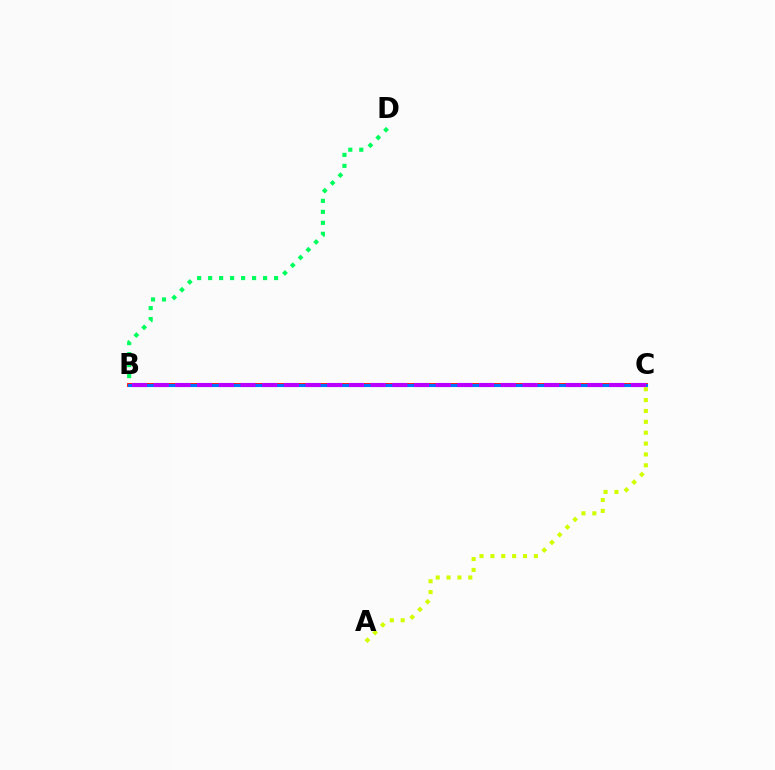{('B', 'C'): [{'color': '#ff0000', 'line_style': 'solid', 'thickness': 2.73}, {'color': '#0074ff', 'line_style': 'solid', 'thickness': 2.22}, {'color': '#b900ff', 'line_style': 'dashed', 'thickness': 2.95}], ('B', 'D'): [{'color': '#00ff5c', 'line_style': 'dotted', 'thickness': 2.99}], ('A', 'C'): [{'color': '#d1ff00', 'line_style': 'dotted', 'thickness': 2.95}]}